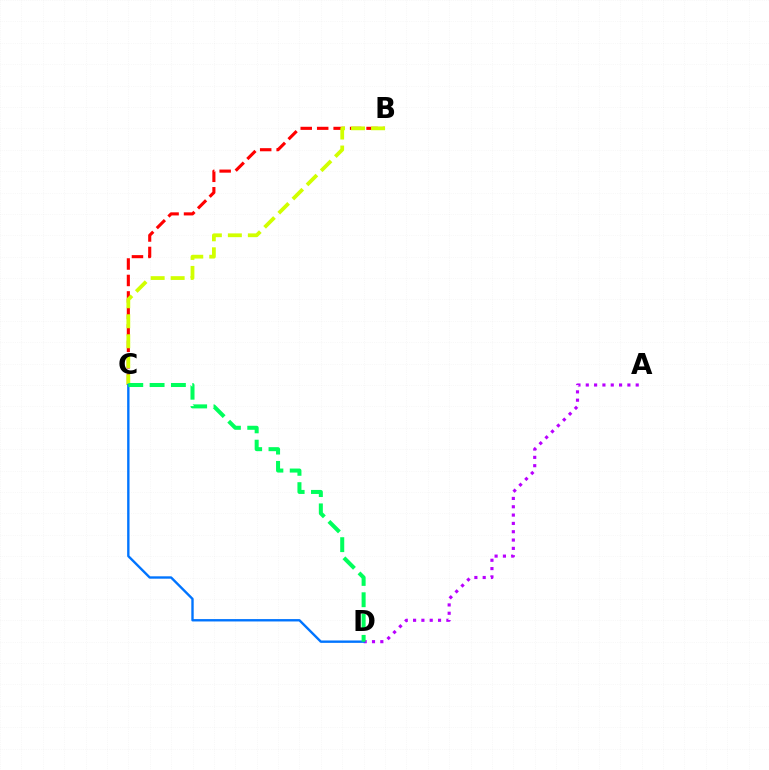{('A', 'D'): [{'color': '#b900ff', 'line_style': 'dotted', 'thickness': 2.26}], ('B', 'C'): [{'color': '#ff0000', 'line_style': 'dashed', 'thickness': 2.24}, {'color': '#d1ff00', 'line_style': 'dashed', 'thickness': 2.72}], ('C', 'D'): [{'color': '#0074ff', 'line_style': 'solid', 'thickness': 1.71}, {'color': '#00ff5c', 'line_style': 'dashed', 'thickness': 2.9}]}